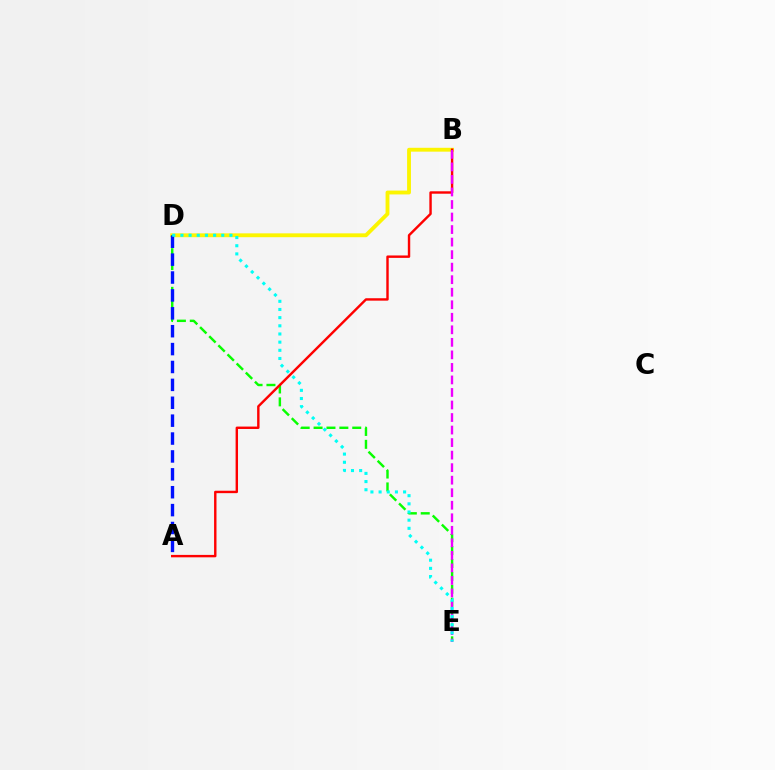{('B', 'D'): [{'color': '#fcf500', 'line_style': 'solid', 'thickness': 2.78}], ('D', 'E'): [{'color': '#08ff00', 'line_style': 'dashed', 'thickness': 1.75}, {'color': '#00fff6', 'line_style': 'dotted', 'thickness': 2.22}], ('A', 'D'): [{'color': '#0010ff', 'line_style': 'dashed', 'thickness': 2.43}], ('A', 'B'): [{'color': '#ff0000', 'line_style': 'solid', 'thickness': 1.74}], ('B', 'E'): [{'color': '#ee00ff', 'line_style': 'dashed', 'thickness': 1.7}]}